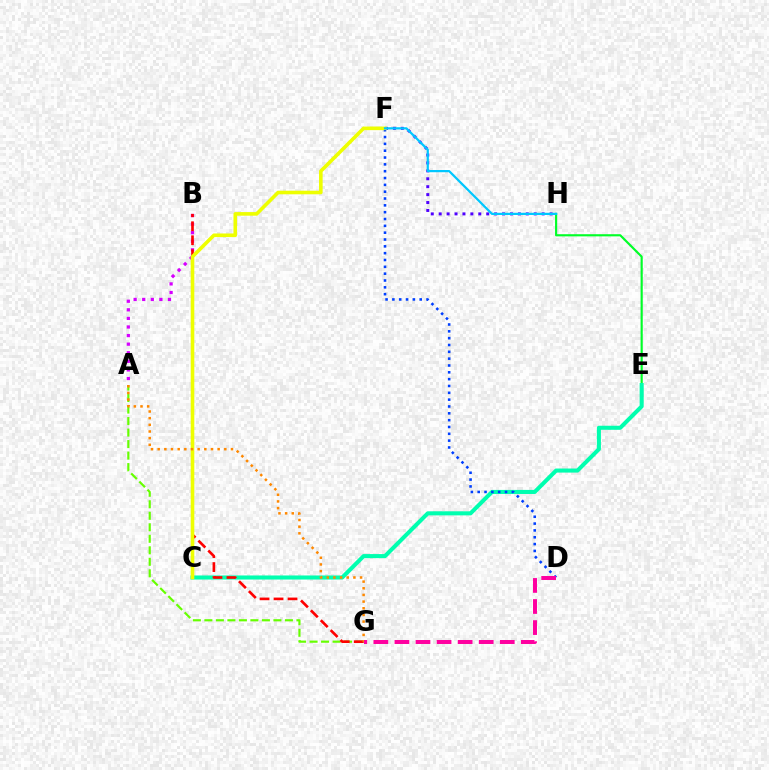{('A', 'G'): [{'color': '#66ff00', 'line_style': 'dashed', 'thickness': 1.56}, {'color': '#ff8800', 'line_style': 'dotted', 'thickness': 1.81}], ('A', 'B'): [{'color': '#d600ff', 'line_style': 'dotted', 'thickness': 2.33}], ('E', 'H'): [{'color': '#00ff27', 'line_style': 'solid', 'thickness': 1.55}], ('C', 'E'): [{'color': '#00ffaf', 'line_style': 'solid', 'thickness': 2.93}], ('F', 'H'): [{'color': '#4f00ff', 'line_style': 'dotted', 'thickness': 2.15}, {'color': '#00c7ff', 'line_style': 'solid', 'thickness': 1.59}], ('B', 'G'): [{'color': '#ff0000', 'line_style': 'dashed', 'thickness': 1.9}], ('D', 'F'): [{'color': '#003fff', 'line_style': 'dotted', 'thickness': 1.86}], ('C', 'F'): [{'color': '#eeff00', 'line_style': 'solid', 'thickness': 2.59}], ('D', 'G'): [{'color': '#ff00a0', 'line_style': 'dashed', 'thickness': 2.86}]}